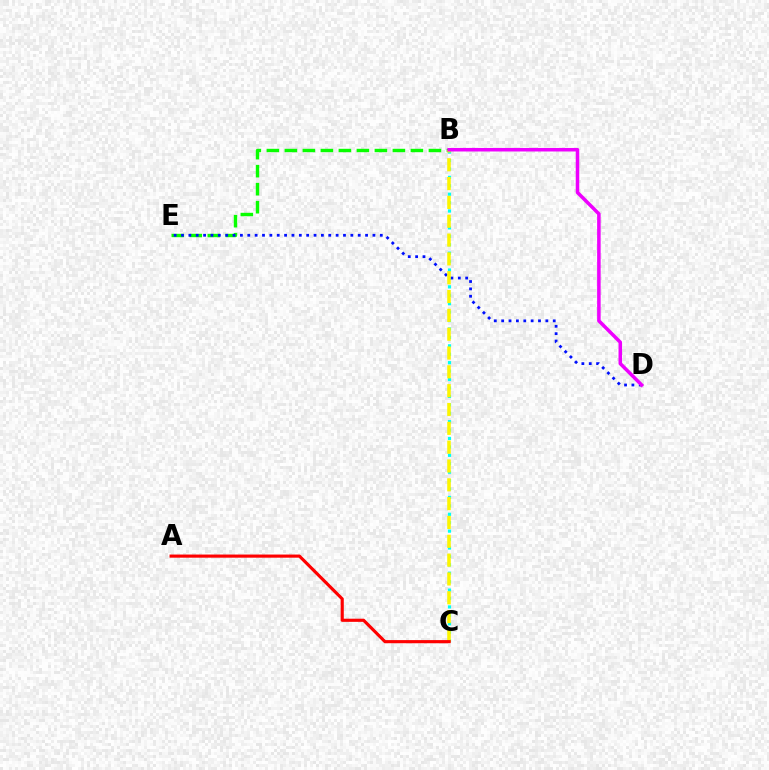{('B', 'E'): [{'color': '#08ff00', 'line_style': 'dashed', 'thickness': 2.45}], ('B', 'C'): [{'color': '#00fff6', 'line_style': 'dotted', 'thickness': 2.29}, {'color': '#fcf500', 'line_style': 'dashed', 'thickness': 2.56}], ('D', 'E'): [{'color': '#0010ff', 'line_style': 'dotted', 'thickness': 2.0}], ('A', 'C'): [{'color': '#ff0000', 'line_style': 'solid', 'thickness': 2.26}], ('B', 'D'): [{'color': '#ee00ff', 'line_style': 'solid', 'thickness': 2.54}]}